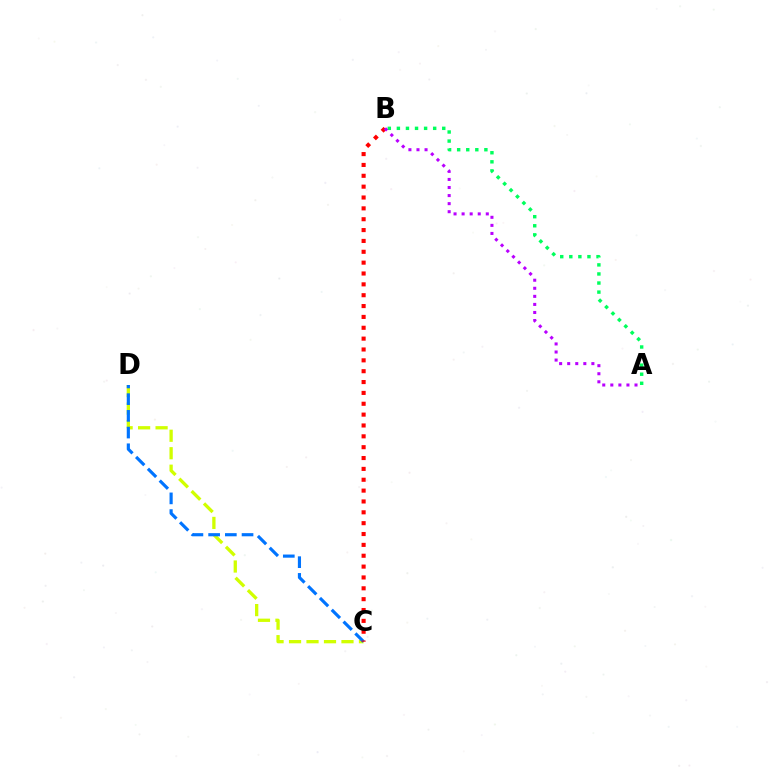{('C', 'D'): [{'color': '#d1ff00', 'line_style': 'dashed', 'thickness': 2.38}, {'color': '#0074ff', 'line_style': 'dashed', 'thickness': 2.27}], ('B', 'C'): [{'color': '#ff0000', 'line_style': 'dotted', 'thickness': 2.95}], ('A', 'B'): [{'color': '#00ff5c', 'line_style': 'dotted', 'thickness': 2.47}, {'color': '#b900ff', 'line_style': 'dotted', 'thickness': 2.19}]}